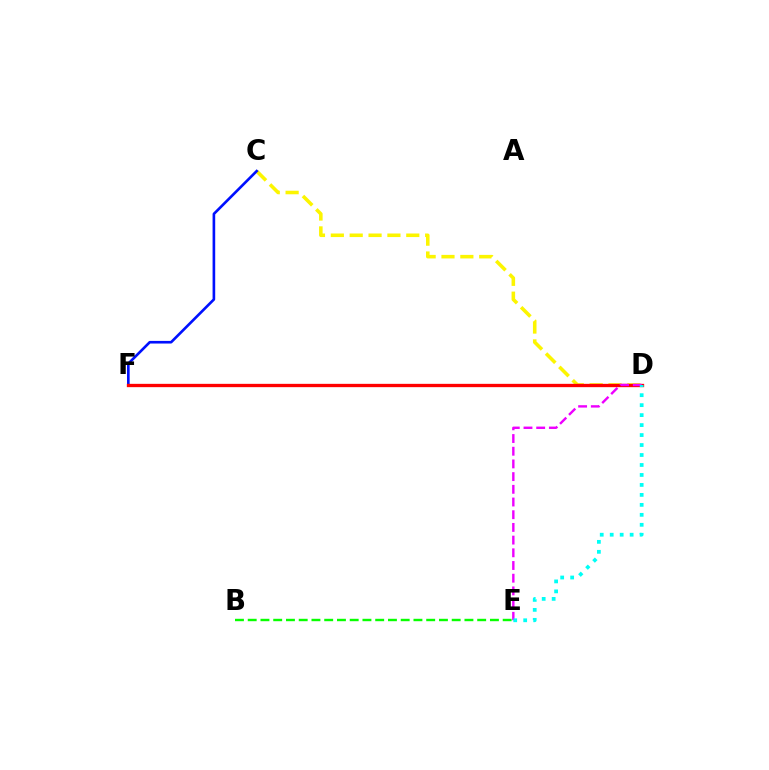{('C', 'D'): [{'color': '#fcf500', 'line_style': 'dashed', 'thickness': 2.56}], ('C', 'F'): [{'color': '#0010ff', 'line_style': 'solid', 'thickness': 1.9}], ('D', 'F'): [{'color': '#ff0000', 'line_style': 'solid', 'thickness': 2.39}], ('B', 'E'): [{'color': '#08ff00', 'line_style': 'dashed', 'thickness': 1.73}], ('D', 'E'): [{'color': '#ee00ff', 'line_style': 'dashed', 'thickness': 1.72}, {'color': '#00fff6', 'line_style': 'dotted', 'thickness': 2.71}]}